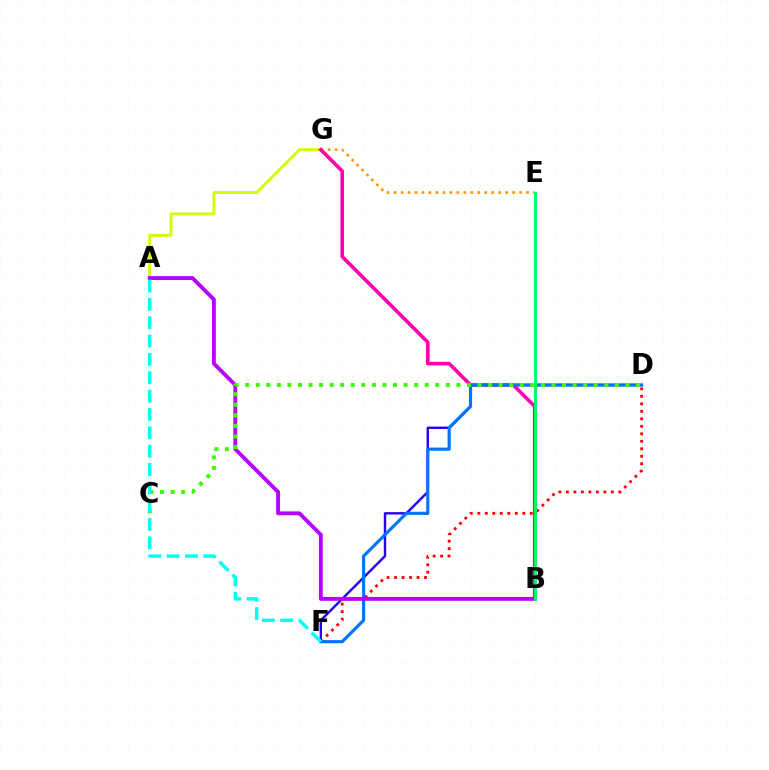{('D', 'F'): [{'color': '#ff0000', 'line_style': 'dotted', 'thickness': 2.04}, {'color': '#2500ff', 'line_style': 'solid', 'thickness': 1.74}, {'color': '#0074ff', 'line_style': 'solid', 'thickness': 2.27}], ('A', 'G'): [{'color': '#d1ff00', 'line_style': 'solid', 'thickness': 2.09}], ('E', 'G'): [{'color': '#ff9400', 'line_style': 'dotted', 'thickness': 1.89}], ('B', 'G'): [{'color': '#ff00ac', 'line_style': 'solid', 'thickness': 2.6}], ('A', 'B'): [{'color': '#b900ff', 'line_style': 'solid', 'thickness': 2.77}], ('C', 'D'): [{'color': '#3dff00', 'line_style': 'dotted', 'thickness': 2.87}], ('A', 'F'): [{'color': '#00fff6', 'line_style': 'dashed', 'thickness': 2.49}], ('B', 'E'): [{'color': '#00ff5c', 'line_style': 'solid', 'thickness': 2.08}]}